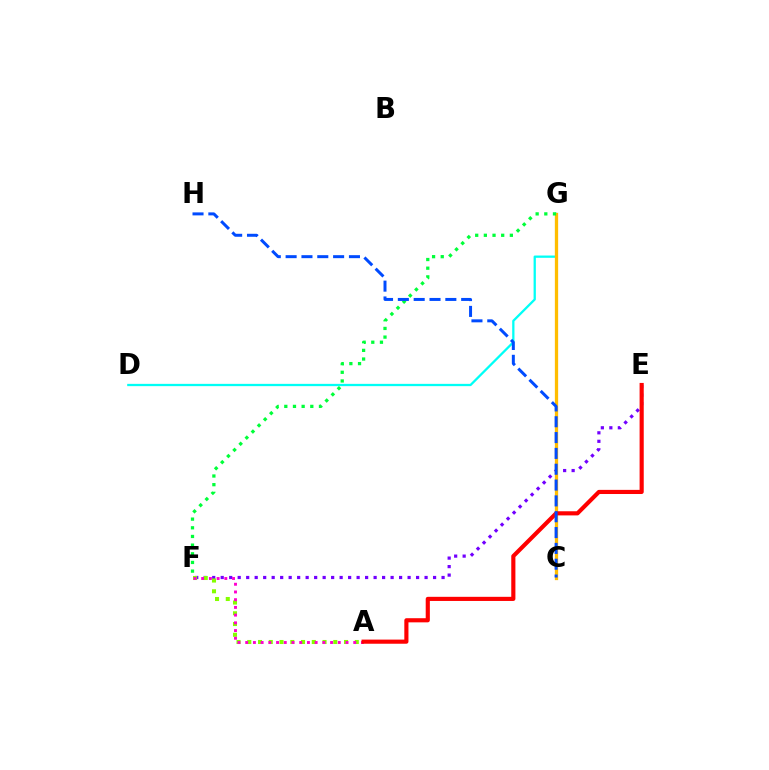{('D', 'G'): [{'color': '#00fff6', 'line_style': 'solid', 'thickness': 1.64}], ('E', 'F'): [{'color': '#7200ff', 'line_style': 'dotted', 'thickness': 2.31}], ('C', 'G'): [{'color': '#ffbd00', 'line_style': 'solid', 'thickness': 2.36}], ('A', 'F'): [{'color': '#84ff00', 'line_style': 'dotted', 'thickness': 2.92}, {'color': '#ff00cf', 'line_style': 'dotted', 'thickness': 2.1}], ('F', 'G'): [{'color': '#00ff39', 'line_style': 'dotted', 'thickness': 2.35}], ('A', 'E'): [{'color': '#ff0000', 'line_style': 'solid', 'thickness': 2.98}], ('C', 'H'): [{'color': '#004bff', 'line_style': 'dashed', 'thickness': 2.15}]}